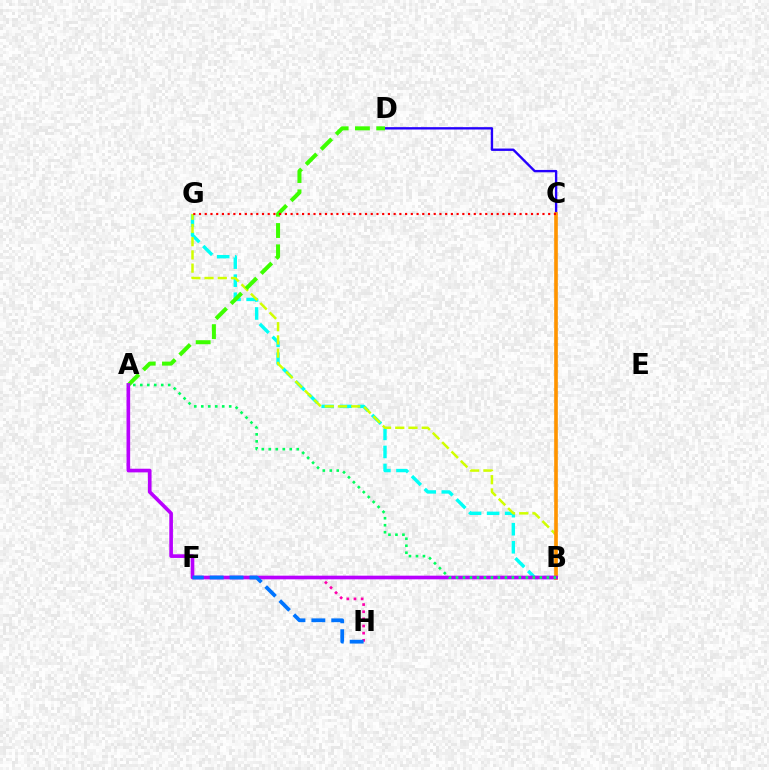{('B', 'G'): [{'color': '#00fff6', 'line_style': 'dashed', 'thickness': 2.45}, {'color': '#d1ff00', 'line_style': 'dashed', 'thickness': 1.8}], ('C', 'D'): [{'color': '#2500ff', 'line_style': 'solid', 'thickness': 1.7}], ('F', 'H'): [{'color': '#ff00ac', 'line_style': 'dotted', 'thickness': 1.94}, {'color': '#0074ff', 'line_style': 'dashed', 'thickness': 2.7}], ('A', 'D'): [{'color': '#3dff00', 'line_style': 'dashed', 'thickness': 2.89}], ('B', 'C'): [{'color': '#ff9400', 'line_style': 'solid', 'thickness': 2.62}], ('A', 'B'): [{'color': '#b900ff', 'line_style': 'solid', 'thickness': 2.63}, {'color': '#00ff5c', 'line_style': 'dotted', 'thickness': 1.9}], ('C', 'G'): [{'color': '#ff0000', 'line_style': 'dotted', 'thickness': 1.56}]}